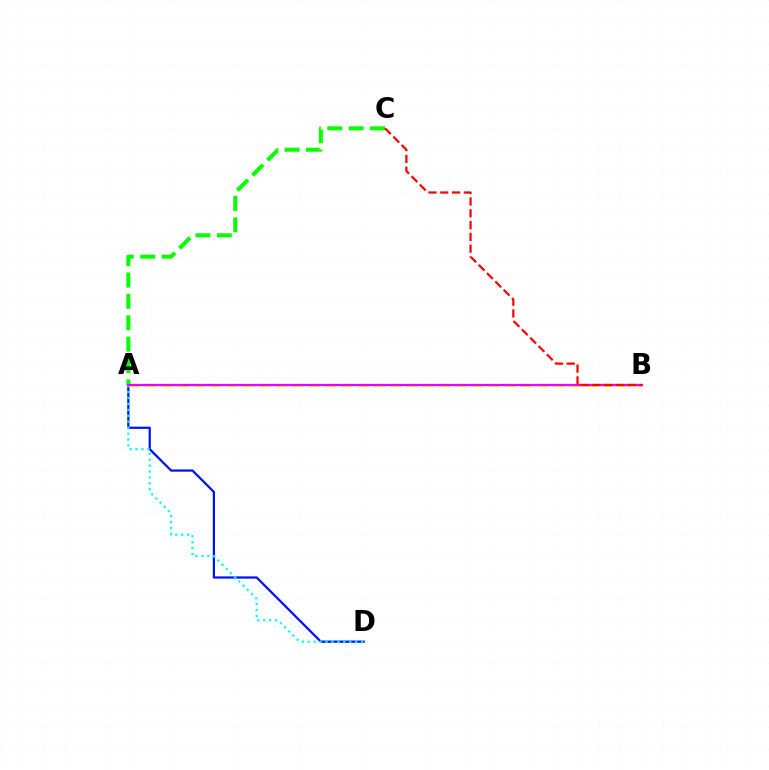{('A', 'D'): [{'color': '#0010ff', 'line_style': 'solid', 'thickness': 1.61}, {'color': '#00fff6', 'line_style': 'dotted', 'thickness': 1.61}], ('A', 'B'): [{'color': '#fcf500', 'line_style': 'dashed', 'thickness': 2.22}, {'color': '#ee00ff', 'line_style': 'solid', 'thickness': 1.61}], ('A', 'C'): [{'color': '#08ff00', 'line_style': 'dashed', 'thickness': 2.9}], ('B', 'C'): [{'color': '#ff0000', 'line_style': 'dashed', 'thickness': 1.6}]}